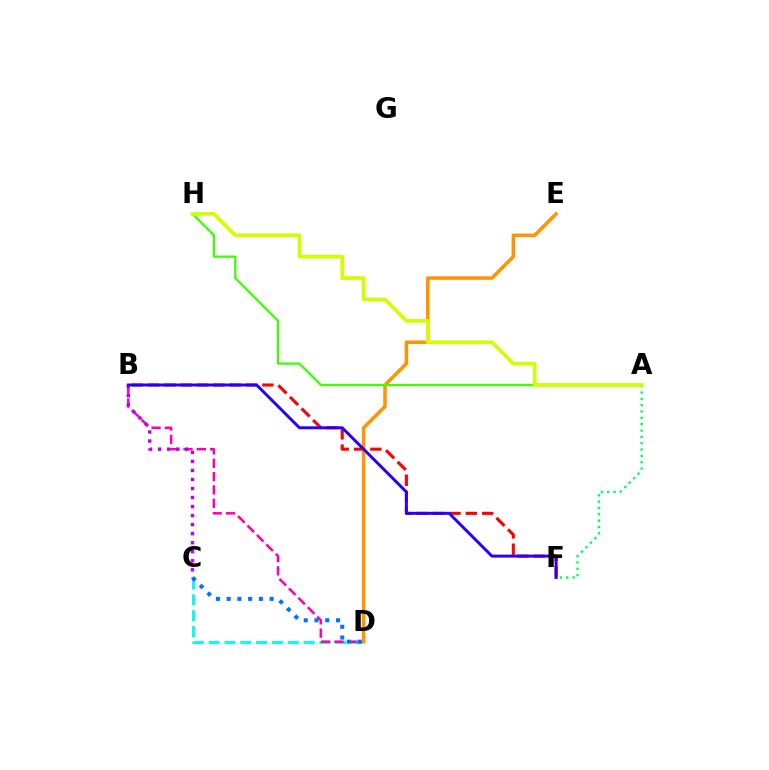{('C', 'D'): [{'color': '#00fff6', 'line_style': 'dashed', 'thickness': 2.15}, {'color': '#0074ff', 'line_style': 'dotted', 'thickness': 2.92}], ('B', 'D'): [{'color': '#ff00ac', 'line_style': 'dashed', 'thickness': 1.81}], ('B', 'F'): [{'color': '#ff0000', 'line_style': 'dashed', 'thickness': 2.22}, {'color': '#2500ff', 'line_style': 'solid', 'thickness': 2.12}], ('B', 'C'): [{'color': '#b900ff', 'line_style': 'dotted', 'thickness': 2.45}], ('A', 'F'): [{'color': '#00ff5c', 'line_style': 'dotted', 'thickness': 1.72}], ('D', 'E'): [{'color': '#ff9400', 'line_style': 'solid', 'thickness': 2.53}], ('A', 'H'): [{'color': '#3dff00', 'line_style': 'solid', 'thickness': 1.63}, {'color': '#d1ff00', 'line_style': 'solid', 'thickness': 2.67}]}